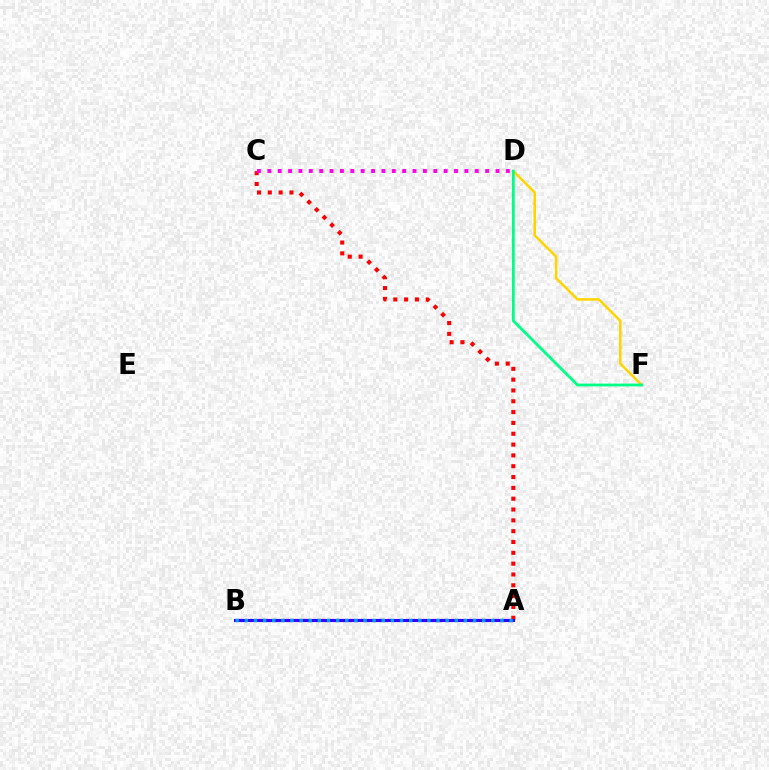{('D', 'F'): [{'color': '#ffd500', 'line_style': 'solid', 'thickness': 1.81}, {'color': '#00ff86', 'line_style': 'solid', 'thickness': 2.01}], ('A', 'C'): [{'color': '#ff0000', 'line_style': 'dotted', 'thickness': 2.94}], ('A', 'B'): [{'color': '#4fff00', 'line_style': 'dashed', 'thickness': 2.06}, {'color': '#3700ff', 'line_style': 'solid', 'thickness': 2.26}, {'color': '#009eff', 'line_style': 'dotted', 'thickness': 2.48}], ('C', 'D'): [{'color': '#ff00ed', 'line_style': 'dotted', 'thickness': 2.82}]}